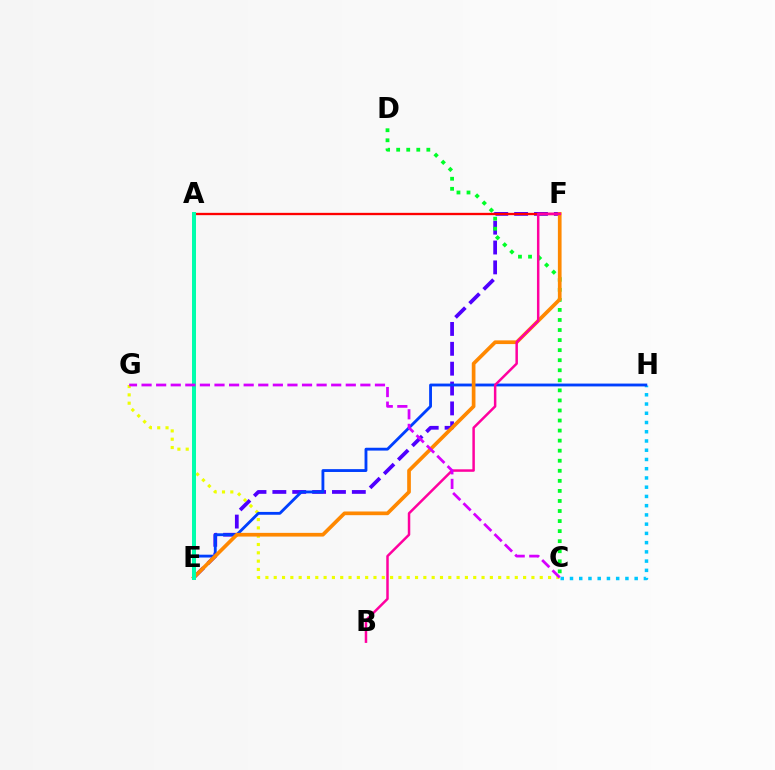{('A', 'E'): [{'color': '#66ff00', 'line_style': 'solid', 'thickness': 2.77}, {'color': '#00ffaf', 'line_style': 'solid', 'thickness': 2.84}], ('E', 'F'): [{'color': '#4f00ff', 'line_style': 'dashed', 'thickness': 2.7}, {'color': '#ff8800', 'line_style': 'solid', 'thickness': 2.66}], ('C', 'H'): [{'color': '#00c7ff', 'line_style': 'dotted', 'thickness': 2.51}], ('C', 'D'): [{'color': '#00ff27', 'line_style': 'dotted', 'thickness': 2.73}], ('A', 'F'): [{'color': '#ff0000', 'line_style': 'solid', 'thickness': 1.67}], ('C', 'G'): [{'color': '#eeff00', 'line_style': 'dotted', 'thickness': 2.26}, {'color': '#d600ff', 'line_style': 'dashed', 'thickness': 1.98}], ('E', 'H'): [{'color': '#003fff', 'line_style': 'solid', 'thickness': 2.05}], ('B', 'F'): [{'color': '#ff00a0', 'line_style': 'solid', 'thickness': 1.79}]}